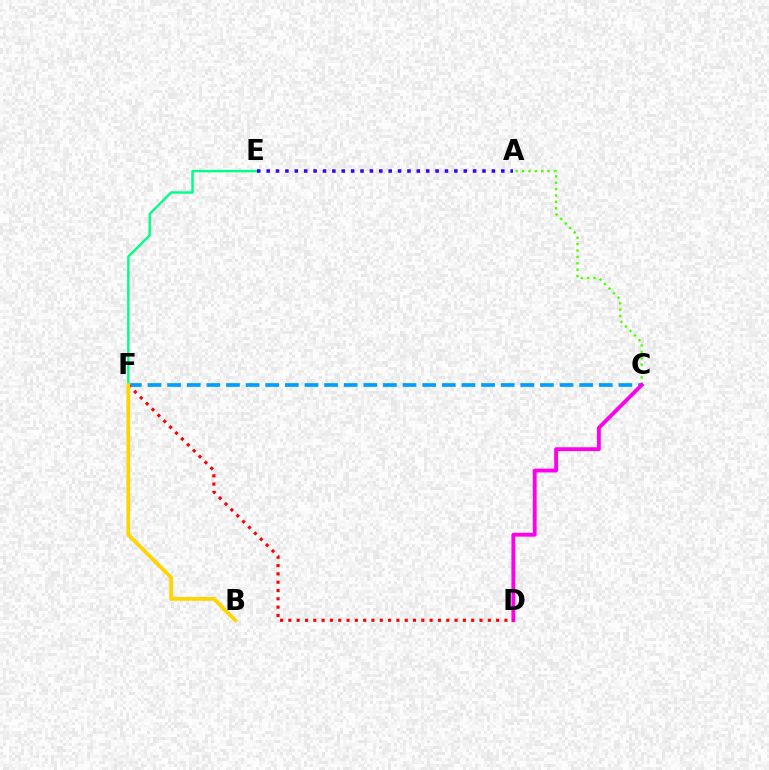{('A', 'C'): [{'color': '#4fff00', 'line_style': 'dotted', 'thickness': 1.73}], ('E', 'F'): [{'color': '#00ff86', 'line_style': 'solid', 'thickness': 1.74}], ('C', 'F'): [{'color': '#009eff', 'line_style': 'dashed', 'thickness': 2.67}], ('C', 'D'): [{'color': '#ff00ed', 'line_style': 'solid', 'thickness': 2.76}], ('D', 'F'): [{'color': '#ff0000', 'line_style': 'dotted', 'thickness': 2.26}], ('A', 'E'): [{'color': '#3700ff', 'line_style': 'dotted', 'thickness': 2.55}], ('B', 'F'): [{'color': '#ffd500', 'line_style': 'solid', 'thickness': 2.69}]}